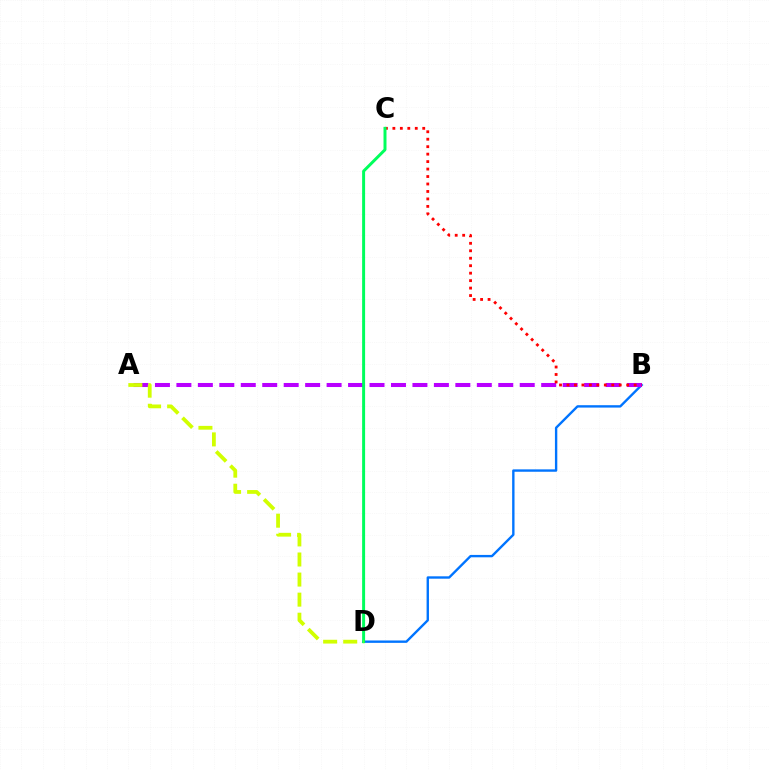{('B', 'D'): [{'color': '#0074ff', 'line_style': 'solid', 'thickness': 1.71}], ('A', 'B'): [{'color': '#b900ff', 'line_style': 'dashed', 'thickness': 2.92}], ('B', 'C'): [{'color': '#ff0000', 'line_style': 'dotted', 'thickness': 2.03}], ('C', 'D'): [{'color': '#00ff5c', 'line_style': 'solid', 'thickness': 2.14}], ('A', 'D'): [{'color': '#d1ff00', 'line_style': 'dashed', 'thickness': 2.73}]}